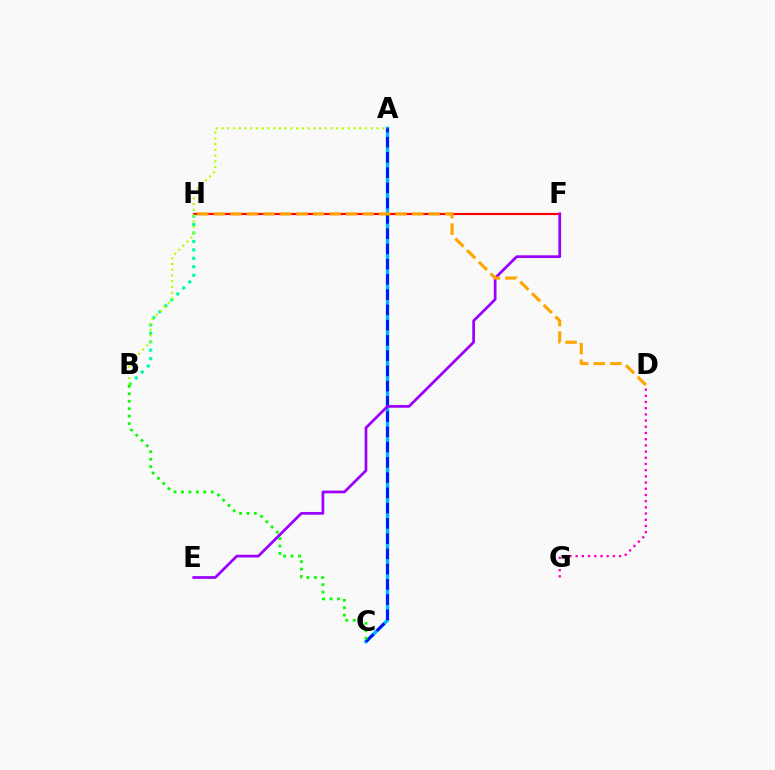{('A', 'C'): [{'color': '#00b5ff', 'line_style': 'solid', 'thickness': 2.46}, {'color': '#0010ff', 'line_style': 'dashed', 'thickness': 2.07}], ('F', 'H'): [{'color': '#ff0000', 'line_style': 'solid', 'thickness': 1.56}], ('B', 'H'): [{'color': '#00ff9d', 'line_style': 'dotted', 'thickness': 2.29}], ('E', 'F'): [{'color': '#9b00ff', 'line_style': 'solid', 'thickness': 1.96}], ('D', 'H'): [{'color': '#ffa500', 'line_style': 'dashed', 'thickness': 2.25}], ('B', 'C'): [{'color': '#08ff00', 'line_style': 'dotted', 'thickness': 2.02}], ('D', 'G'): [{'color': '#ff00bd', 'line_style': 'dotted', 'thickness': 1.68}], ('A', 'B'): [{'color': '#b3ff00', 'line_style': 'dotted', 'thickness': 1.56}]}